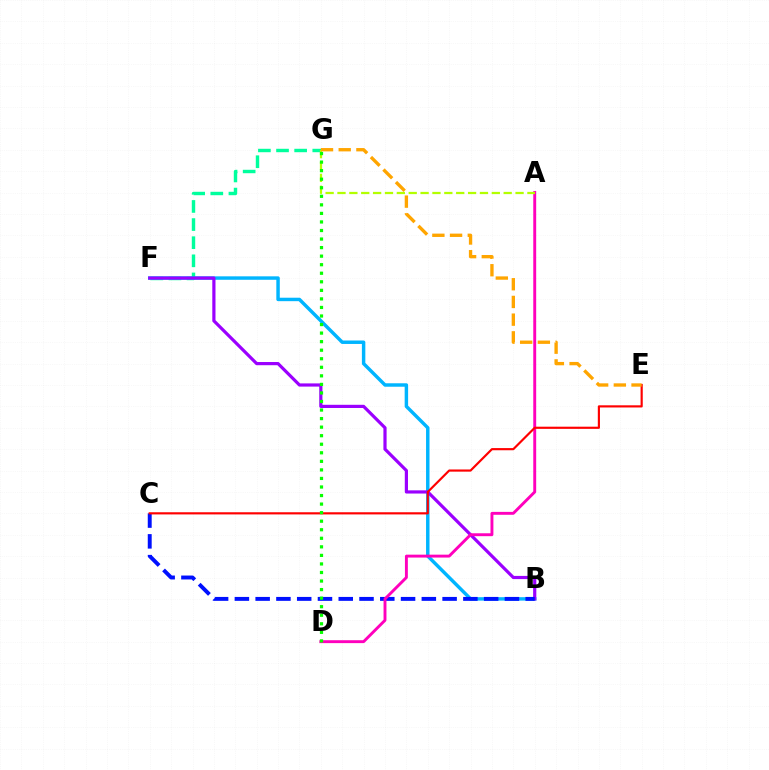{('F', 'G'): [{'color': '#00ff9d', 'line_style': 'dashed', 'thickness': 2.46}], ('B', 'F'): [{'color': '#00b5ff', 'line_style': 'solid', 'thickness': 2.49}, {'color': '#9b00ff', 'line_style': 'solid', 'thickness': 2.3}], ('B', 'C'): [{'color': '#0010ff', 'line_style': 'dashed', 'thickness': 2.82}], ('A', 'D'): [{'color': '#ff00bd', 'line_style': 'solid', 'thickness': 2.09}], ('C', 'E'): [{'color': '#ff0000', 'line_style': 'solid', 'thickness': 1.56}], ('A', 'G'): [{'color': '#b3ff00', 'line_style': 'dashed', 'thickness': 1.61}], ('E', 'G'): [{'color': '#ffa500', 'line_style': 'dashed', 'thickness': 2.4}], ('D', 'G'): [{'color': '#08ff00', 'line_style': 'dotted', 'thickness': 2.32}]}